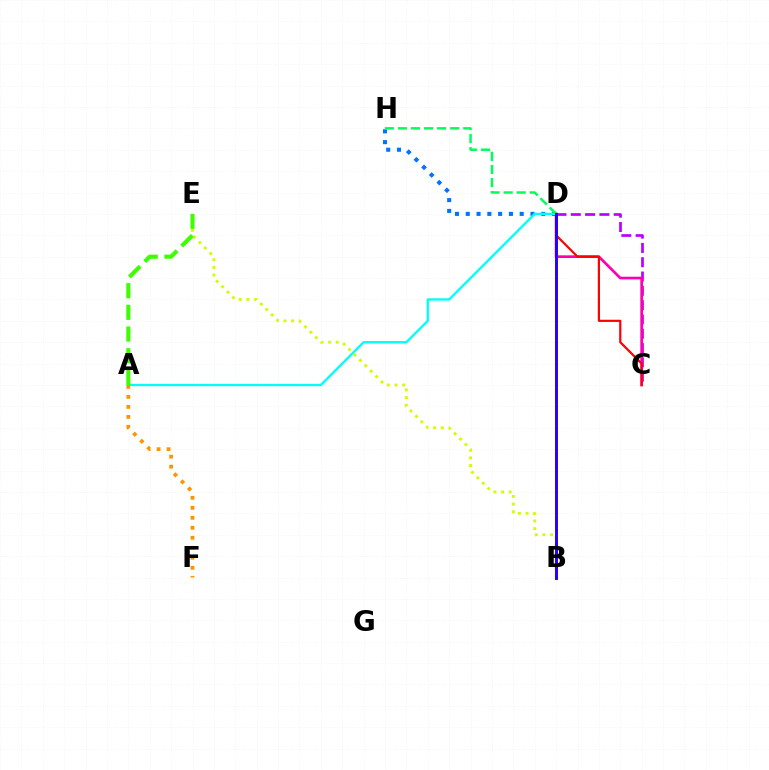{('C', 'D'): [{'color': '#b900ff', 'line_style': 'dashed', 'thickness': 1.94}, {'color': '#ff00ac', 'line_style': 'solid', 'thickness': 1.93}, {'color': '#ff0000', 'line_style': 'solid', 'thickness': 1.58}], ('D', 'H'): [{'color': '#0074ff', 'line_style': 'dotted', 'thickness': 2.93}, {'color': '#00ff5c', 'line_style': 'dashed', 'thickness': 1.78}], ('A', 'D'): [{'color': '#00fff6', 'line_style': 'solid', 'thickness': 1.67}], ('B', 'E'): [{'color': '#d1ff00', 'line_style': 'dotted', 'thickness': 2.08}], ('A', 'E'): [{'color': '#3dff00', 'line_style': 'dashed', 'thickness': 2.95}], ('B', 'D'): [{'color': '#2500ff', 'line_style': 'solid', 'thickness': 2.12}], ('A', 'F'): [{'color': '#ff9400', 'line_style': 'dotted', 'thickness': 2.72}]}